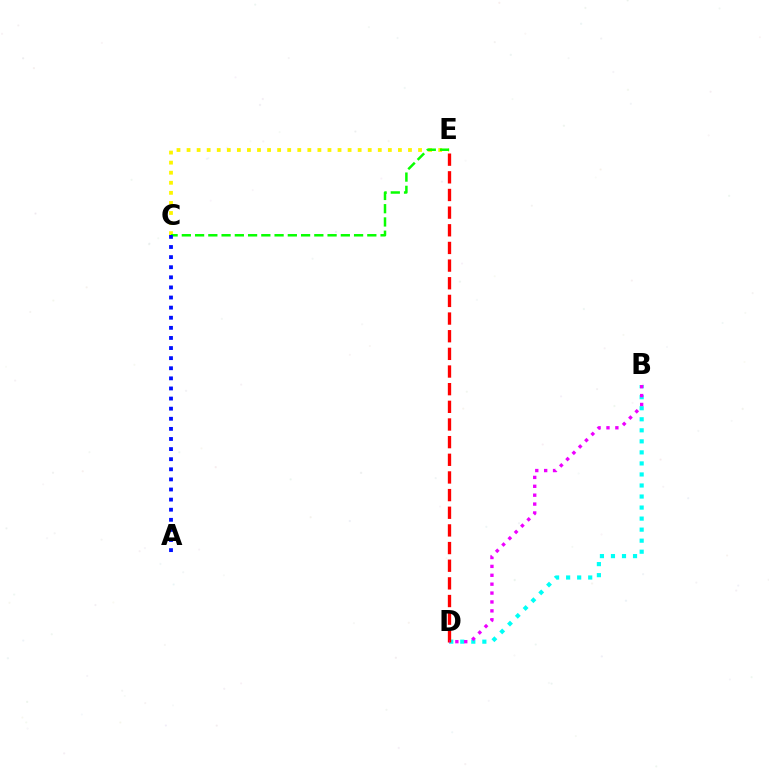{('C', 'E'): [{'color': '#fcf500', 'line_style': 'dotted', 'thickness': 2.73}, {'color': '#08ff00', 'line_style': 'dashed', 'thickness': 1.8}], ('B', 'D'): [{'color': '#00fff6', 'line_style': 'dotted', 'thickness': 3.0}, {'color': '#ee00ff', 'line_style': 'dotted', 'thickness': 2.42}], ('D', 'E'): [{'color': '#ff0000', 'line_style': 'dashed', 'thickness': 2.4}], ('A', 'C'): [{'color': '#0010ff', 'line_style': 'dotted', 'thickness': 2.75}]}